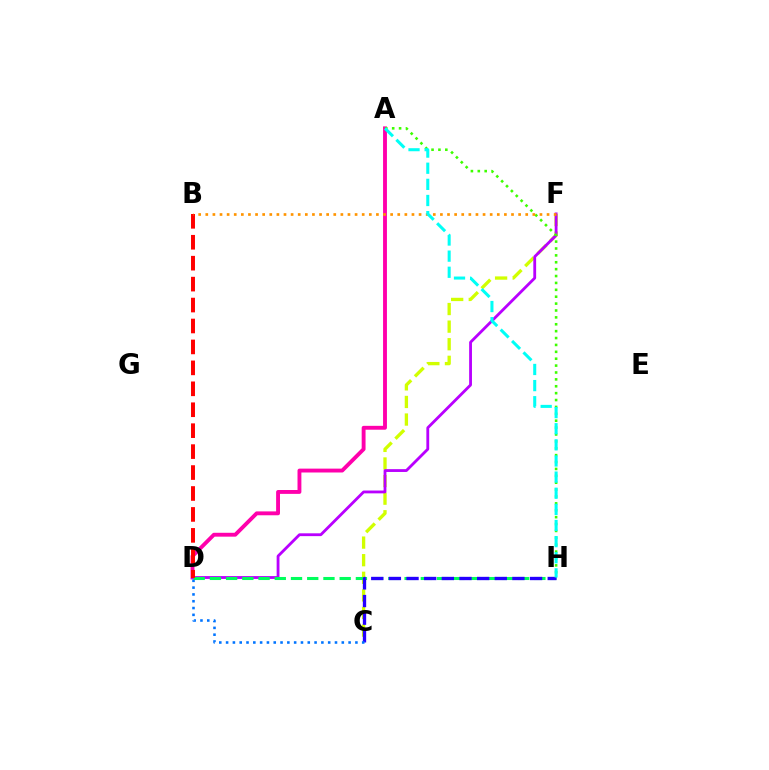{('C', 'F'): [{'color': '#d1ff00', 'line_style': 'dashed', 'thickness': 2.39}], ('A', 'D'): [{'color': '#ff00ac', 'line_style': 'solid', 'thickness': 2.79}], ('D', 'F'): [{'color': '#b900ff', 'line_style': 'solid', 'thickness': 2.03}], ('D', 'H'): [{'color': '#00ff5c', 'line_style': 'dashed', 'thickness': 2.2}], ('C', 'H'): [{'color': '#2500ff', 'line_style': 'dashed', 'thickness': 2.4}], ('B', 'D'): [{'color': '#ff0000', 'line_style': 'dashed', 'thickness': 2.84}], ('A', 'H'): [{'color': '#3dff00', 'line_style': 'dotted', 'thickness': 1.87}, {'color': '#00fff6', 'line_style': 'dashed', 'thickness': 2.19}], ('B', 'F'): [{'color': '#ff9400', 'line_style': 'dotted', 'thickness': 1.93}], ('C', 'D'): [{'color': '#0074ff', 'line_style': 'dotted', 'thickness': 1.85}]}